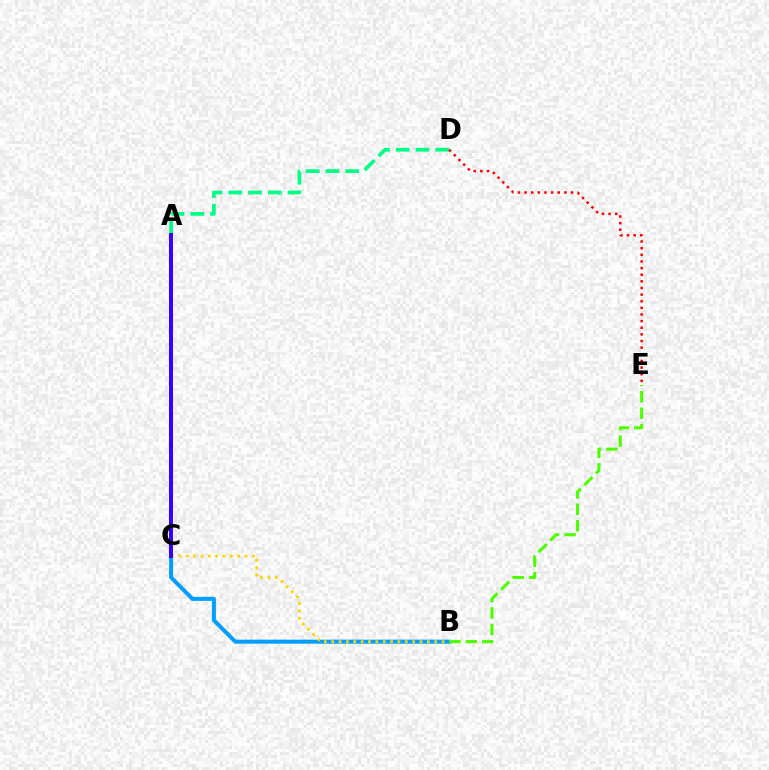{('C', 'D'): [{'color': '#00ff86', 'line_style': 'dashed', 'thickness': 2.69}], ('B', 'C'): [{'color': '#009eff', 'line_style': 'solid', 'thickness': 2.88}, {'color': '#ffd500', 'line_style': 'dotted', 'thickness': 2.0}], ('A', 'C'): [{'color': '#ff00ed', 'line_style': 'solid', 'thickness': 1.85}, {'color': '#3700ff', 'line_style': 'solid', 'thickness': 2.89}], ('B', 'E'): [{'color': '#4fff00', 'line_style': 'dashed', 'thickness': 2.23}], ('D', 'E'): [{'color': '#ff0000', 'line_style': 'dotted', 'thickness': 1.8}]}